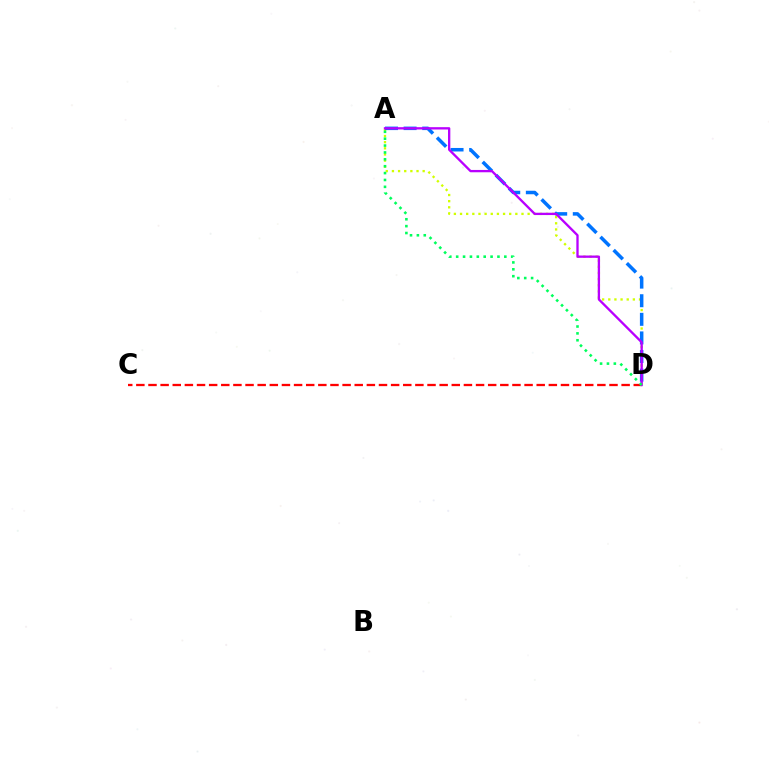{('A', 'D'): [{'color': '#d1ff00', 'line_style': 'dotted', 'thickness': 1.67}, {'color': '#0074ff', 'line_style': 'dashed', 'thickness': 2.53}, {'color': '#b900ff', 'line_style': 'solid', 'thickness': 1.67}, {'color': '#00ff5c', 'line_style': 'dotted', 'thickness': 1.87}], ('C', 'D'): [{'color': '#ff0000', 'line_style': 'dashed', 'thickness': 1.65}]}